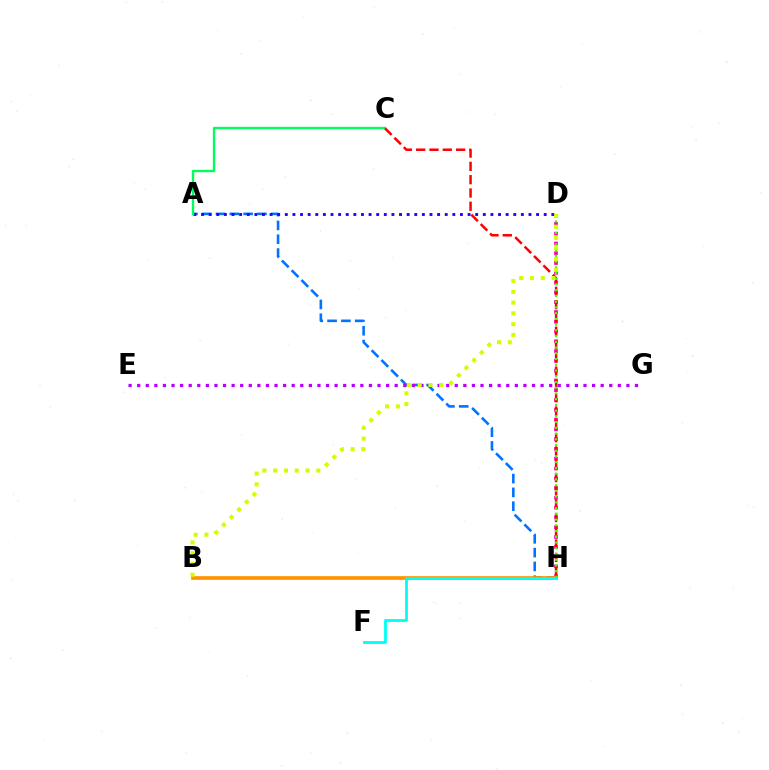{('A', 'H'): [{'color': '#0074ff', 'line_style': 'dashed', 'thickness': 1.88}], ('D', 'H'): [{'color': '#ff00ac', 'line_style': 'dotted', 'thickness': 2.66}, {'color': '#3dff00', 'line_style': 'dotted', 'thickness': 1.56}], ('A', 'D'): [{'color': '#2500ff', 'line_style': 'dotted', 'thickness': 2.07}], ('B', 'H'): [{'color': '#ff9400', 'line_style': 'solid', 'thickness': 2.65}], ('E', 'G'): [{'color': '#b900ff', 'line_style': 'dotted', 'thickness': 2.33}], ('A', 'C'): [{'color': '#00ff5c', 'line_style': 'solid', 'thickness': 1.69}], ('F', 'H'): [{'color': '#00fff6', 'line_style': 'solid', 'thickness': 2.03}], ('C', 'H'): [{'color': '#ff0000', 'line_style': 'dashed', 'thickness': 1.81}], ('B', 'D'): [{'color': '#d1ff00', 'line_style': 'dotted', 'thickness': 2.93}]}